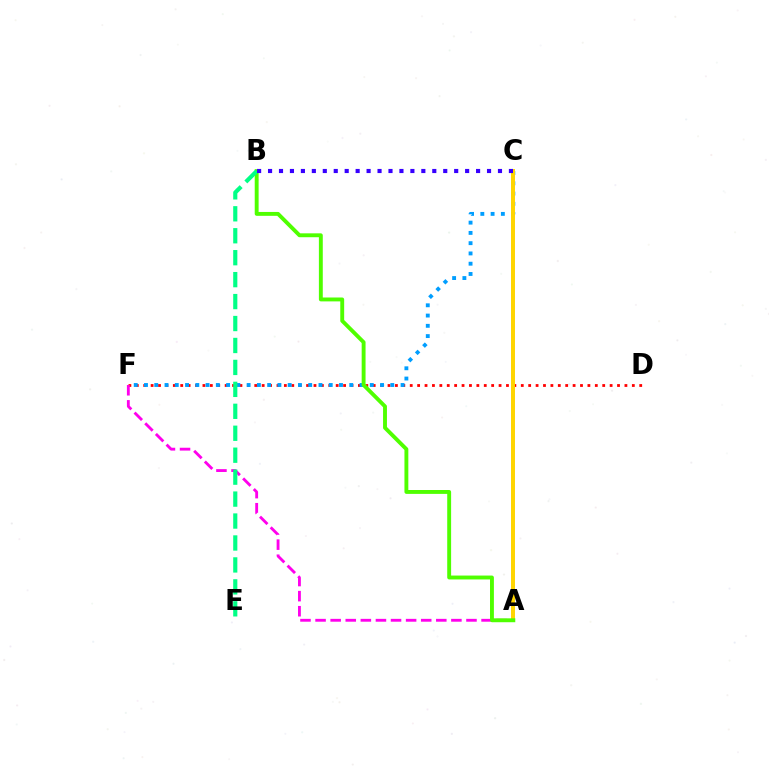{('D', 'F'): [{'color': '#ff0000', 'line_style': 'dotted', 'thickness': 2.01}], ('C', 'F'): [{'color': '#009eff', 'line_style': 'dotted', 'thickness': 2.79}], ('A', 'F'): [{'color': '#ff00ed', 'line_style': 'dashed', 'thickness': 2.05}], ('A', 'C'): [{'color': '#ffd500', 'line_style': 'solid', 'thickness': 2.86}], ('A', 'B'): [{'color': '#4fff00', 'line_style': 'solid', 'thickness': 2.8}], ('B', 'E'): [{'color': '#00ff86', 'line_style': 'dashed', 'thickness': 2.98}], ('B', 'C'): [{'color': '#3700ff', 'line_style': 'dotted', 'thickness': 2.97}]}